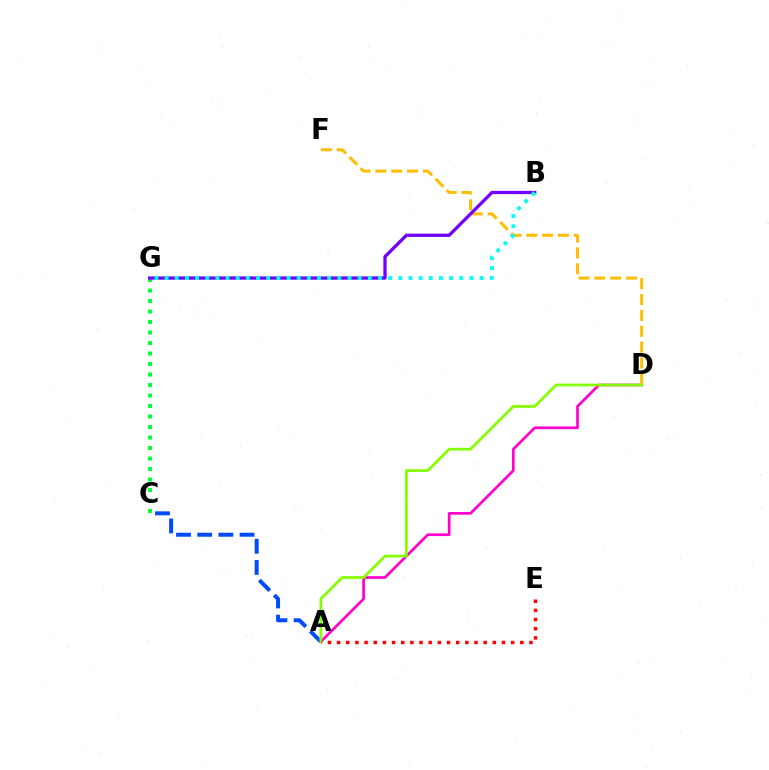{('A', 'D'): [{'color': '#ff00cf', 'line_style': 'solid', 'thickness': 1.94}, {'color': '#84ff00', 'line_style': 'solid', 'thickness': 1.97}], ('D', 'F'): [{'color': '#ffbd00', 'line_style': 'dashed', 'thickness': 2.15}], ('C', 'G'): [{'color': '#00ff39', 'line_style': 'dotted', 'thickness': 2.85}], ('A', 'C'): [{'color': '#004bff', 'line_style': 'dashed', 'thickness': 2.88}], ('B', 'G'): [{'color': '#7200ff', 'line_style': 'solid', 'thickness': 2.36}, {'color': '#00fff6', 'line_style': 'dotted', 'thickness': 2.76}], ('A', 'E'): [{'color': '#ff0000', 'line_style': 'dotted', 'thickness': 2.49}]}